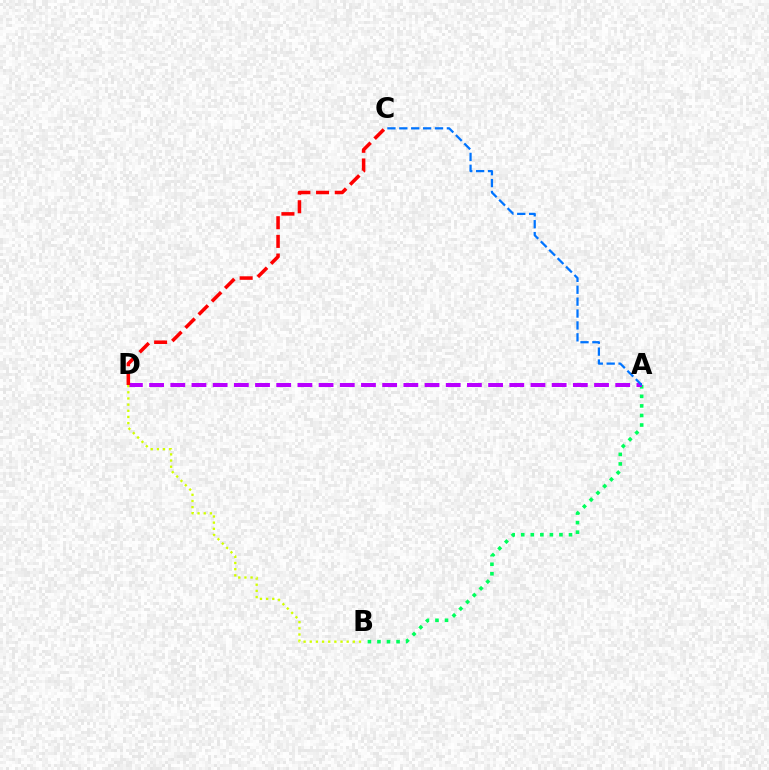{('A', 'B'): [{'color': '#00ff5c', 'line_style': 'dotted', 'thickness': 2.6}], ('A', 'D'): [{'color': '#b900ff', 'line_style': 'dashed', 'thickness': 2.88}], ('C', 'D'): [{'color': '#ff0000', 'line_style': 'dashed', 'thickness': 2.54}], ('B', 'D'): [{'color': '#d1ff00', 'line_style': 'dotted', 'thickness': 1.67}], ('A', 'C'): [{'color': '#0074ff', 'line_style': 'dashed', 'thickness': 1.62}]}